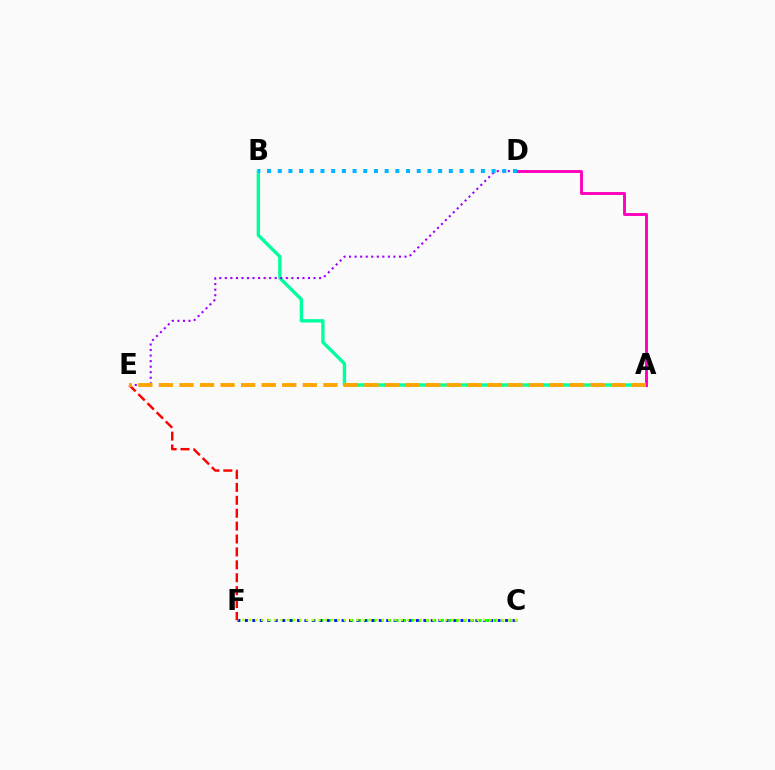{('A', 'B'): [{'color': '#00ff9d', 'line_style': 'solid', 'thickness': 2.43}], ('C', 'F'): [{'color': '#08ff00', 'line_style': 'dotted', 'thickness': 2.05}, {'color': '#0010ff', 'line_style': 'dotted', 'thickness': 2.02}, {'color': '#b3ff00', 'line_style': 'dotted', 'thickness': 1.72}], ('D', 'E'): [{'color': '#9b00ff', 'line_style': 'dotted', 'thickness': 1.51}], ('A', 'D'): [{'color': '#ff00bd', 'line_style': 'solid', 'thickness': 2.1}], ('E', 'F'): [{'color': '#ff0000', 'line_style': 'dashed', 'thickness': 1.75}], ('A', 'E'): [{'color': '#ffa500', 'line_style': 'dashed', 'thickness': 2.79}], ('B', 'D'): [{'color': '#00b5ff', 'line_style': 'dotted', 'thickness': 2.91}]}